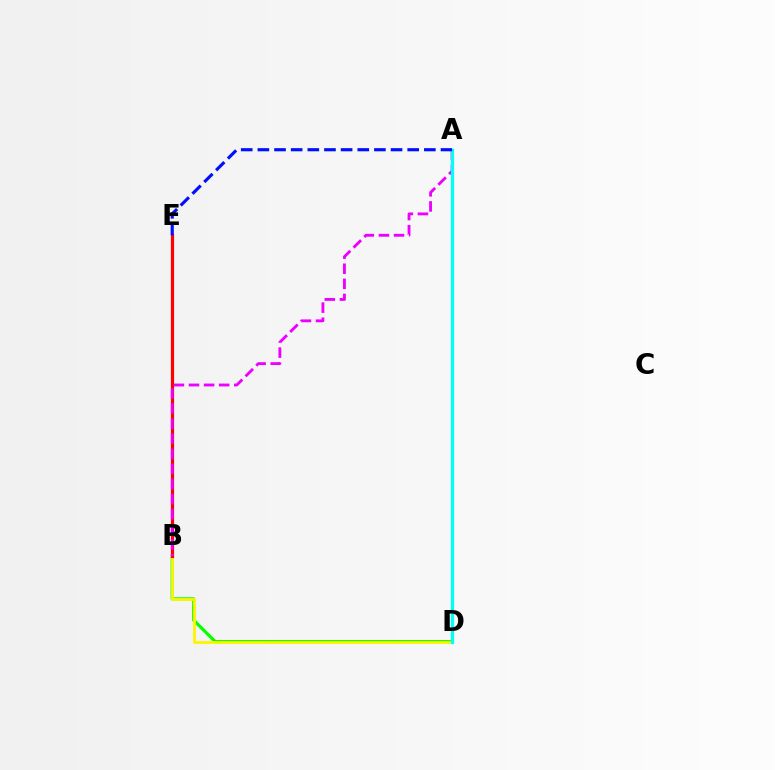{('B', 'D'): [{'color': '#08ff00', 'line_style': 'solid', 'thickness': 2.31}, {'color': '#fcf500', 'line_style': 'solid', 'thickness': 2.02}], ('B', 'E'): [{'color': '#ff0000', 'line_style': 'solid', 'thickness': 2.3}], ('A', 'B'): [{'color': '#ee00ff', 'line_style': 'dashed', 'thickness': 2.05}], ('A', 'D'): [{'color': '#00fff6', 'line_style': 'solid', 'thickness': 2.37}], ('A', 'E'): [{'color': '#0010ff', 'line_style': 'dashed', 'thickness': 2.26}]}